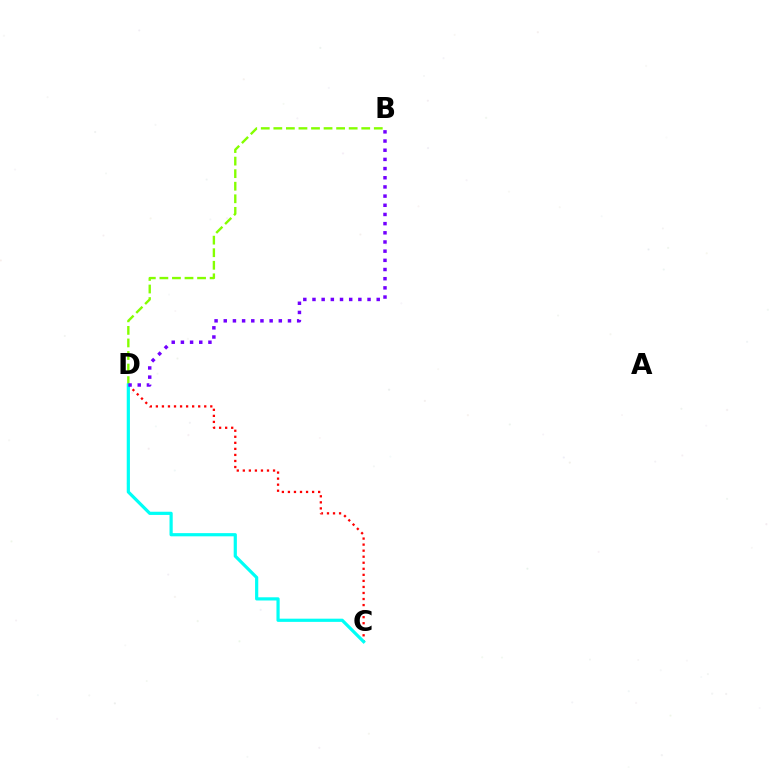{('C', 'D'): [{'color': '#ff0000', 'line_style': 'dotted', 'thickness': 1.64}, {'color': '#00fff6', 'line_style': 'solid', 'thickness': 2.3}], ('B', 'D'): [{'color': '#84ff00', 'line_style': 'dashed', 'thickness': 1.71}, {'color': '#7200ff', 'line_style': 'dotted', 'thickness': 2.49}]}